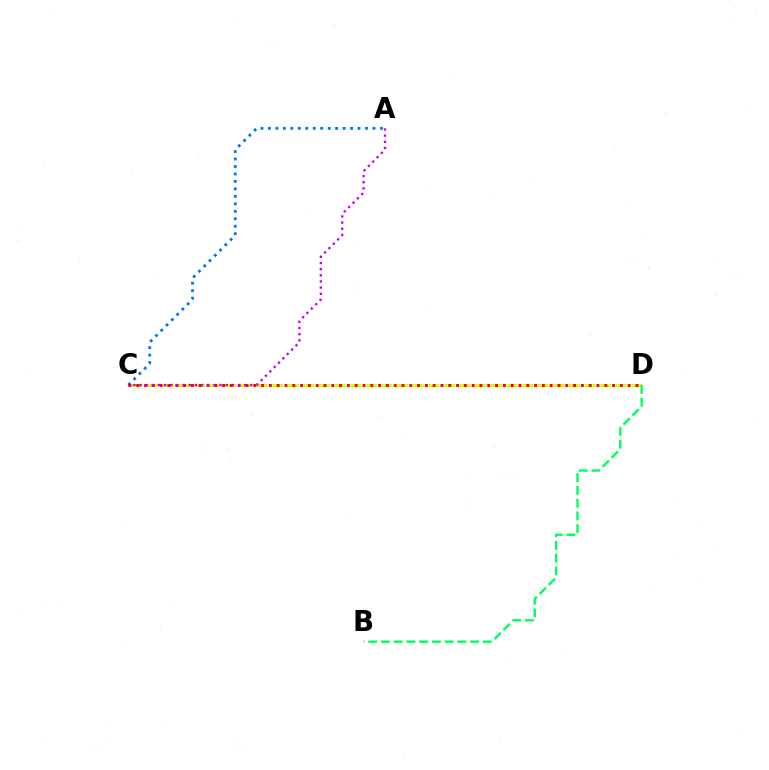{('A', 'C'): [{'color': '#0074ff', 'line_style': 'dotted', 'thickness': 2.03}, {'color': '#b900ff', 'line_style': 'dotted', 'thickness': 1.67}], ('C', 'D'): [{'color': '#d1ff00', 'line_style': 'dashed', 'thickness': 2.12}, {'color': '#ff0000', 'line_style': 'dotted', 'thickness': 2.12}], ('B', 'D'): [{'color': '#00ff5c', 'line_style': 'dashed', 'thickness': 1.73}]}